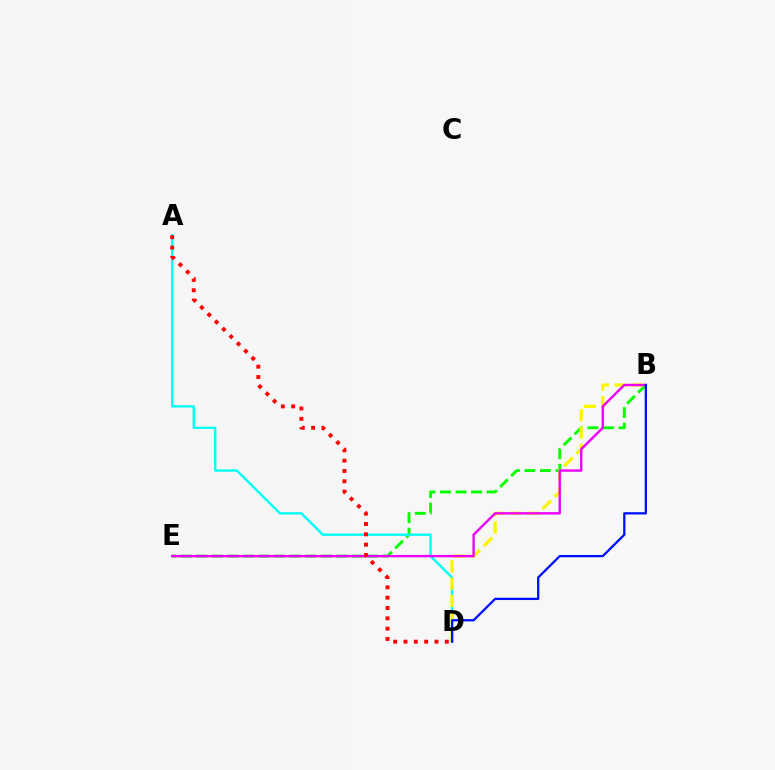{('B', 'E'): [{'color': '#08ff00', 'line_style': 'dashed', 'thickness': 2.11}, {'color': '#ee00ff', 'line_style': 'solid', 'thickness': 1.72}], ('A', 'D'): [{'color': '#00fff6', 'line_style': 'solid', 'thickness': 1.68}, {'color': '#ff0000', 'line_style': 'dotted', 'thickness': 2.81}], ('B', 'D'): [{'color': '#fcf500', 'line_style': 'dashed', 'thickness': 2.35}, {'color': '#0010ff', 'line_style': 'solid', 'thickness': 1.65}]}